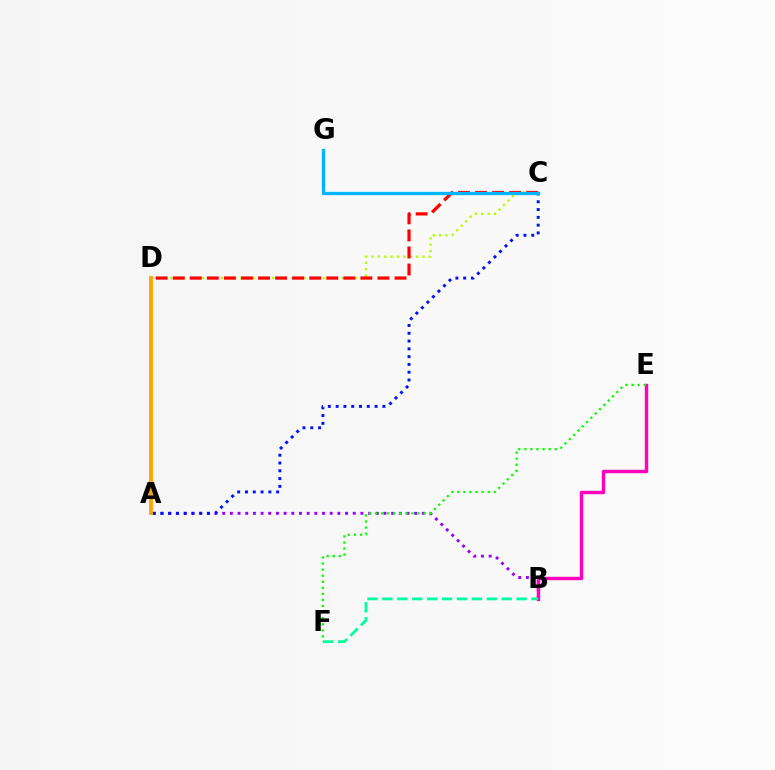{('A', 'B'): [{'color': '#9b00ff', 'line_style': 'dotted', 'thickness': 2.09}], ('C', 'D'): [{'color': '#b3ff00', 'line_style': 'dotted', 'thickness': 1.73}, {'color': '#ff0000', 'line_style': 'dashed', 'thickness': 2.32}], ('A', 'C'): [{'color': '#0010ff', 'line_style': 'dotted', 'thickness': 2.12}], ('B', 'E'): [{'color': '#ff00bd', 'line_style': 'solid', 'thickness': 2.46}], ('A', 'D'): [{'color': '#ffa500', 'line_style': 'solid', 'thickness': 2.75}], ('B', 'F'): [{'color': '#00ff9d', 'line_style': 'dashed', 'thickness': 2.03}], ('C', 'G'): [{'color': '#00b5ff', 'line_style': 'solid', 'thickness': 2.37}], ('E', 'F'): [{'color': '#08ff00', 'line_style': 'dotted', 'thickness': 1.65}]}